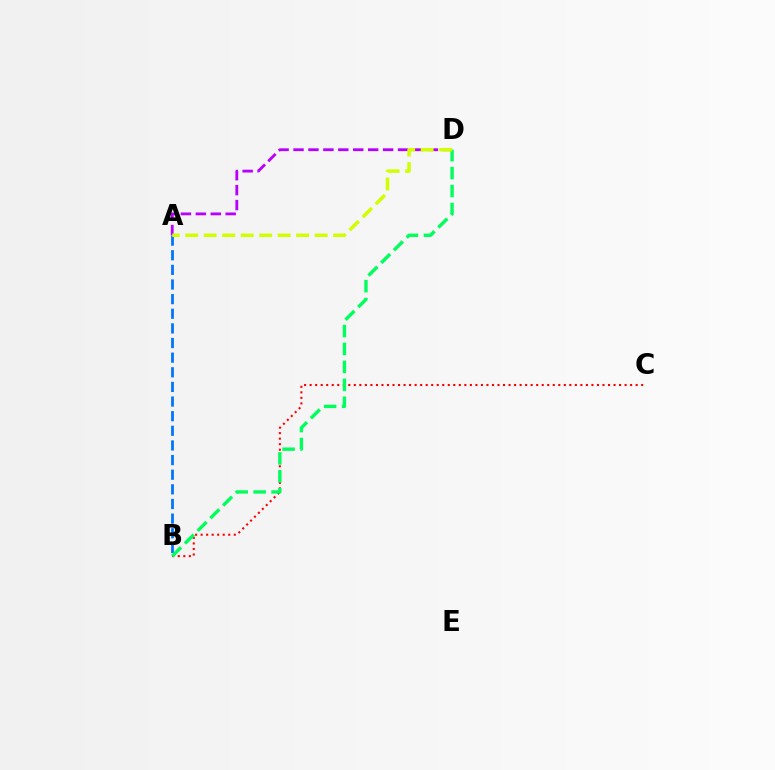{('B', 'C'): [{'color': '#ff0000', 'line_style': 'dotted', 'thickness': 1.5}], ('A', 'D'): [{'color': '#b900ff', 'line_style': 'dashed', 'thickness': 2.03}, {'color': '#d1ff00', 'line_style': 'dashed', 'thickness': 2.51}], ('A', 'B'): [{'color': '#0074ff', 'line_style': 'dashed', 'thickness': 1.99}], ('B', 'D'): [{'color': '#00ff5c', 'line_style': 'dashed', 'thickness': 2.44}]}